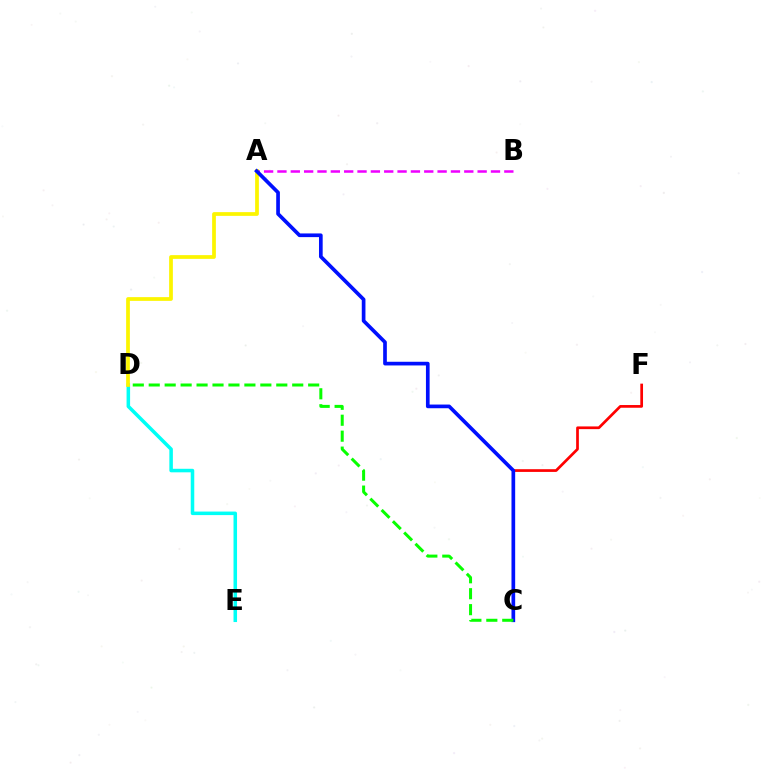{('D', 'E'): [{'color': '#00fff6', 'line_style': 'solid', 'thickness': 2.54}], ('C', 'F'): [{'color': '#ff0000', 'line_style': 'solid', 'thickness': 1.95}], ('A', 'B'): [{'color': '#ee00ff', 'line_style': 'dashed', 'thickness': 1.81}], ('A', 'D'): [{'color': '#fcf500', 'line_style': 'solid', 'thickness': 2.69}], ('A', 'C'): [{'color': '#0010ff', 'line_style': 'solid', 'thickness': 2.65}], ('C', 'D'): [{'color': '#08ff00', 'line_style': 'dashed', 'thickness': 2.17}]}